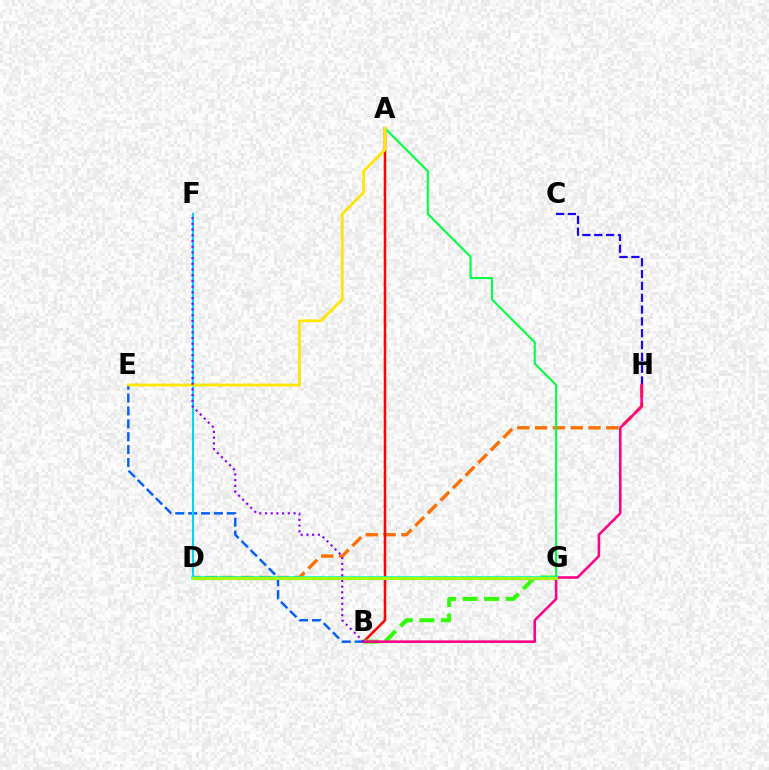{('B', 'E'): [{'color': '#005dff', 'line_style': 'dashed', 'thickness': 1.75}], ('C', 'H'): [{'color': '#1900ff', 'line_style': 'dashed', 'thickness': 1.61}], ('D', 'H'): [{'color': '#ff7000', 'line_style': 'dashed', 'thickness': 2.42}], ('A', 'B'): [{'color': '#ff0000', 'line_style': 'solid', 'thickness': 1.83}], ('D', 'F'): [{'color': '#00d3ff', 'line_style': 'solid', 'thickness': 1.54}], ('B', 'G'): [{'color': '#31ff00', 'line_style': 'dashed', 'thickness': 2.93}], ('B', 'H'): [{'color': '#ff0088', 'line_style': 'solid', 'thickness': 1.87}], ('A', 'G'): [{'color': '#00ff45', 'line_style': 'solid', 'thickness': 1.52}], ('D', 'G'): [{'color': '#00ffbb', 'line_style': 'solid', 'thickness': 2.56}, {'color': '#fa00f9', 'line_style': 'dotted', 'thickness': 2.27}, {'color': '#a2ff00', 'line_style': 'solid', 'thickness': 2.1}], ('A', 'E'): [{'color': '#ffe600', 'line_style': 'solid', 'thickness': 2.03}], ('B', 'F'): [{'color': '#8a00ff', 'line_style': 'dotted', 'thickness': 1.55}]}